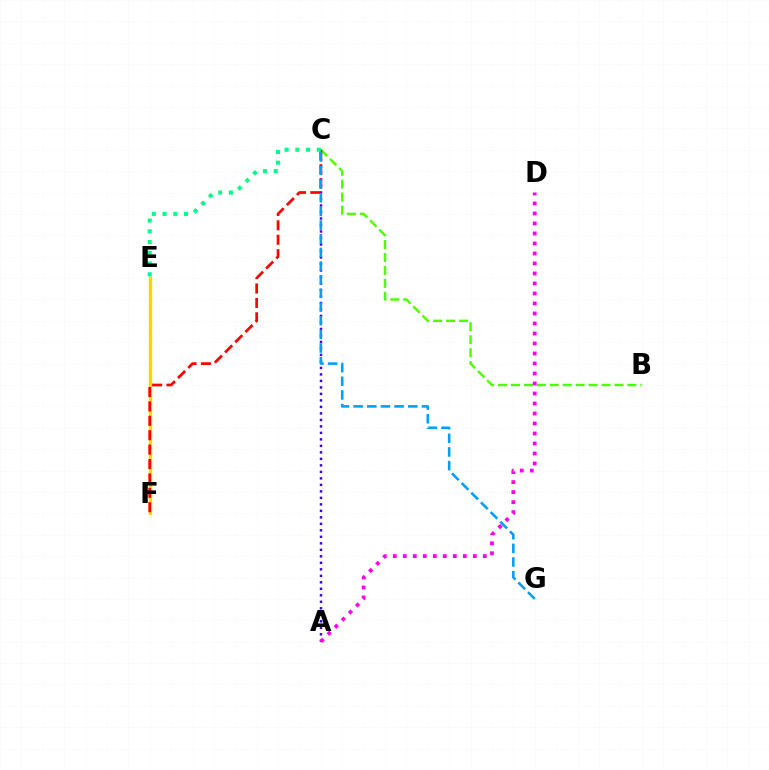{('A', 'C'): [{'color': '#3700ff', 'line_style': 'dotted', 'thickness': 1.77}], ('B', 'C'): [{'color': '#4fff00', 'line_style': 'dashed', 'thickness': 1.76}], ('E', 'F'): [{'color': '#ffd500', 'line_style': 'solid', 'thickness': 2.46}], ('C', 'F'): [{'color': '#ff0000', 'line_style': 'dashed', 'thickness': 1.96}], ('C', 'G'): [{'color': '#009eff', 'line_style': 'dashed', 'thickness': 1.86}], ('C', 'E'): [{'color': '#00ff86', 'line_style': 'dotted', 'thickness': 2.92}], ('A', 'D'): [{'color': '#ff00ed', 'line_style': 'dotted', 'thickness': 2.72}]}